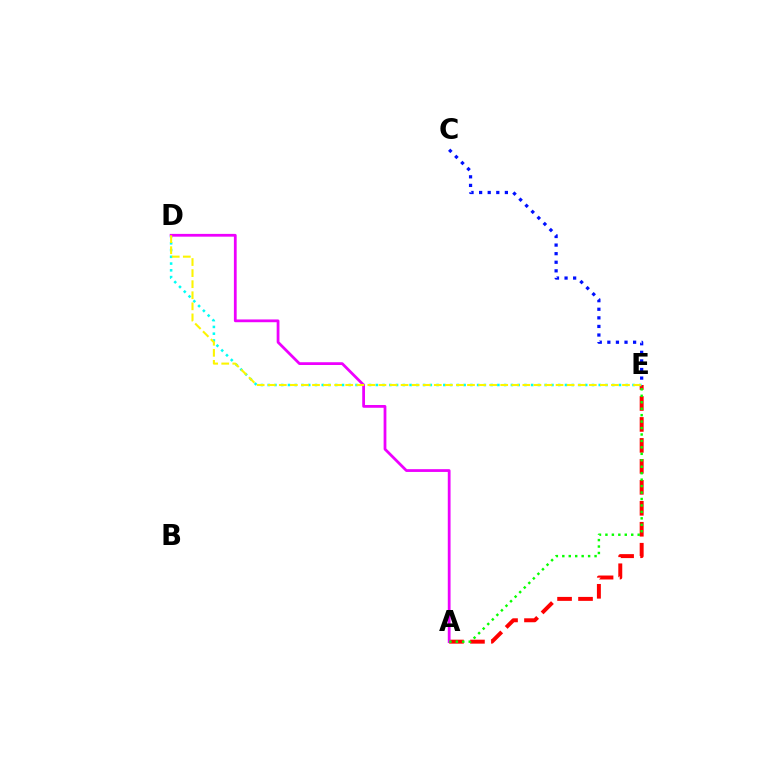{('A', 'E'): [{'color': '#ff0000', 'line_style': 'dashed', 'thickness': 2.85}, {'color': '#08ff00', 'line_style': 'dotted', 'thickness': 1.75}], ('D', 'E'): [{'color': '#00fff6', 'line_style': 'dotted', 'thickness': 1.84}, {'color': '#fcf500', 'line_style': 'dashed', 'thickness': 1.5}], ('C', 'E'): [{'color': '#0010ff', 'line_style': 'dotted', 'thickness': 2.33}], ('A', 'D'): [{'color': '#ee00ff', 'line_style': 'solid', 'thickness': 2.0}]}